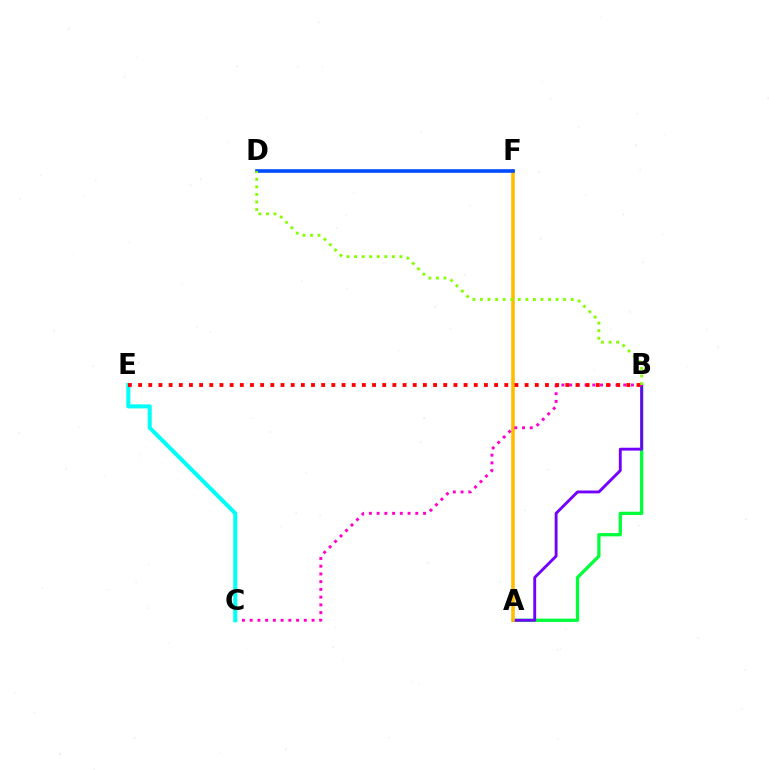{('A', 'B'): [{'color': '#00ff39', 'line_style': 'solid', 'thickness': 2.35}, {'color': '#7200ff', 'line_style': 'solid', 'thickness': 2.07}], ('A', 'F'): [{'color': '#ffbd00', 'line_style': 'solid', 'thickness': 2.57}], ('B', 'C'): [{'color': '#ff00cf', 'line_style': 'dotted', 'thickness': 2.1}], ('C', 'E'): [{'color': '#00fff6', 'line_style': 'solid', 'thickness': 2.91}], ('D', 'F'): [{'color': '#004bff', 'line_style': 'solid', 'thickness': 2.6}], ('B', 'E'): [{'color': '#ff0000', 'line_style': 'dotted', 'thickness': 2.76}], ('B', 'D'): [{'color': '#84ff00', 'line_style': 'dotted', 'thickness': 2.05}]}